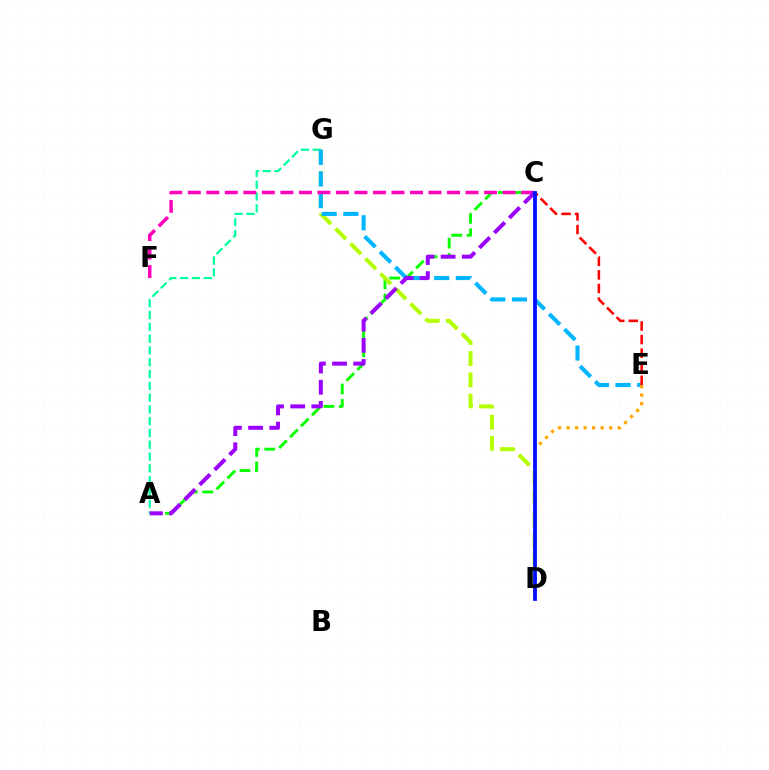{('A', 'C'): [{'color': '#08ff00', 'line_style': 'dashed', 'thickness': 2.09}, {'color': '#9b00ff', 'line_style': 'dashed', 'thickness': 2.87}], ('D', 'G'): [{'color': '#b3ff00', 'line_style': 'dashed', 'thickness': 2.88}], ('A', 'G'): [{'color': '#00ff9d', 'line_style': 'dashed', 'thickness': 1.6}], ('E', 'G'): [{'color': '#00b5ff', 'line_style': 'dashed', 'thickness': 2.94}], ('C', 'F'): [{'color': '#ff00bd', 'line_style': 'dashed', 'thickness': 2.52}], ('D', 'E'): [{'color': '#ffa500', 'line_style': 'dotted', 'thickness': 2.31}], ('C', 'E'): [{'color': '#ff0000', 'line_style': 'dashed', 'thickness': 1.84}], ('C', 'D'): [{'color': '#0010ff', 'line_style': 'solid', 'thickness': 2.73}]}